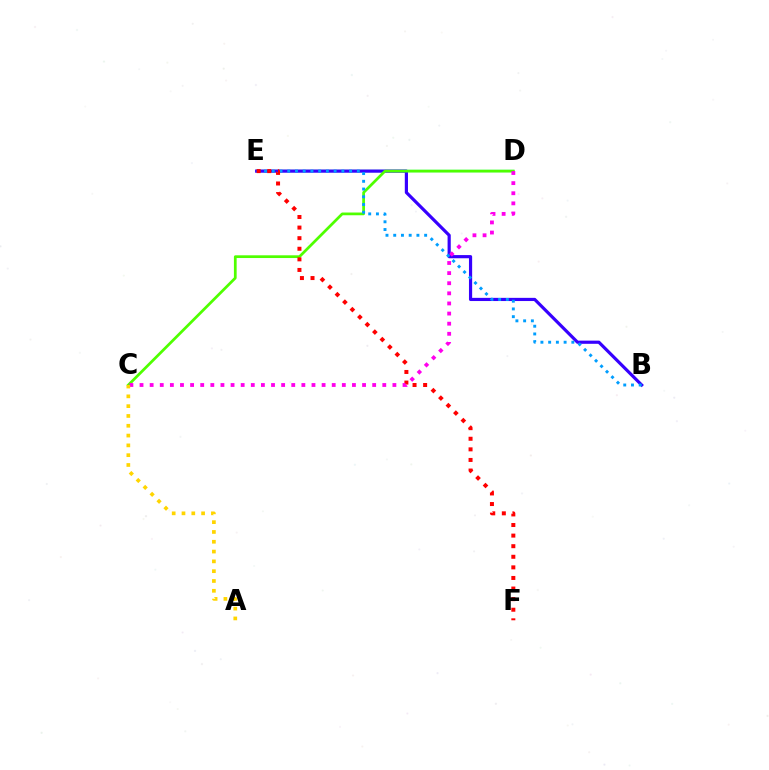{('D', 'E'): [{'color': '#00ff86', 'line_style': 'solid', 'thickness': 1.64}], ('B', 'E'): [{'color': '#3700ff', 'line_style': 'solid', 'thickness': 2.29}, {'color': '#009eff', 'line_style': 'dotted', 'thickness': 2.1}], ('C', 'D'): [{'color': '#4fff00', 'line_style': 'solid', 'thickness': 1.97}, {'color': '#ff00ed', 'line_style': 'dotted', 'thickness': 2.75}], ('E', 'F'): [{'color': '#ff0000', 'line_style': 'dotted', 'thickness': 2.88}], ('A', 'C'): [{'color': '#ffd500', 'line_style': 'dotted', 'thickness': 2.66}]}